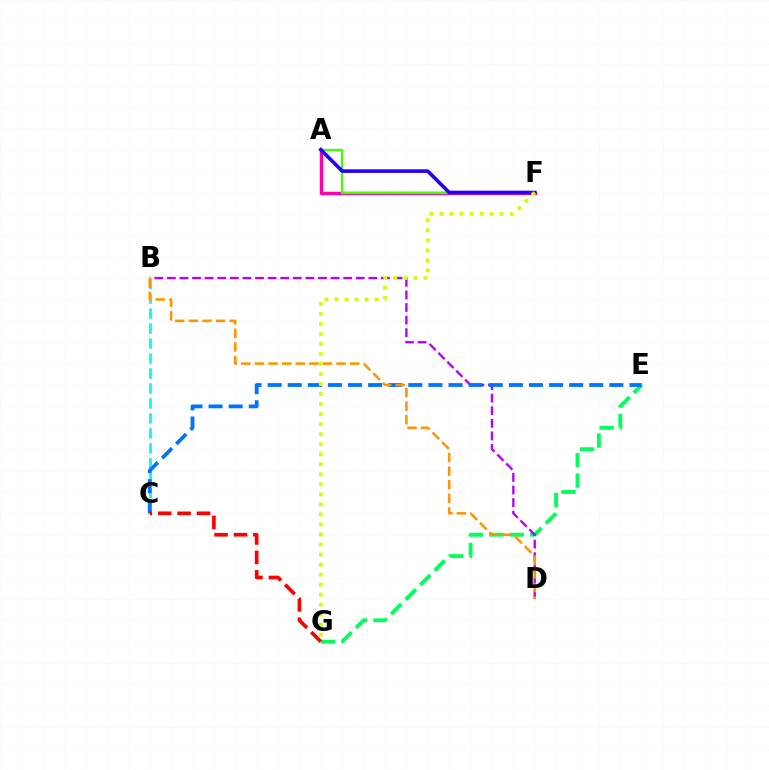{('A', 'F'): [{'color': '#ff00ac', 'line_style': 'solid', 'thickness': 2.48}, {'color': '#3dff00', 'line_style': 'solid', 'thickness': 1.63}, {'color': '#2500ff', 'line_style': 'solid', 'thickness': 2.62}], ('E', 'G'): [{'color': '#00ff5c', 'line_style': 'dashed', 'thickness': 2.78}], ('B', 'C'): [{'color': '#00fff6', 'line_style': 'dashed', 'thickness': 2.03}], ('B', 'D'): [{'color': '#b900ff', 'line_style': 'dashed', 'thickness': 1.71}, {'color': '#ff9400', 'line_style': 'dashed', 'thickness': 1.85}], ('C', 'E'): [{'color': '#0074ff', 'line_style': 'dashed', 'thickness': 2.73}], ('C', 'G'): [{'color': '#ff0000', 'line_style': 'dashed', 'thickness': 2.64}], ('F', 'G'): [{'color': '#d1ff00', 'line_style': 'dotted', 'thickness': 2.72}]}